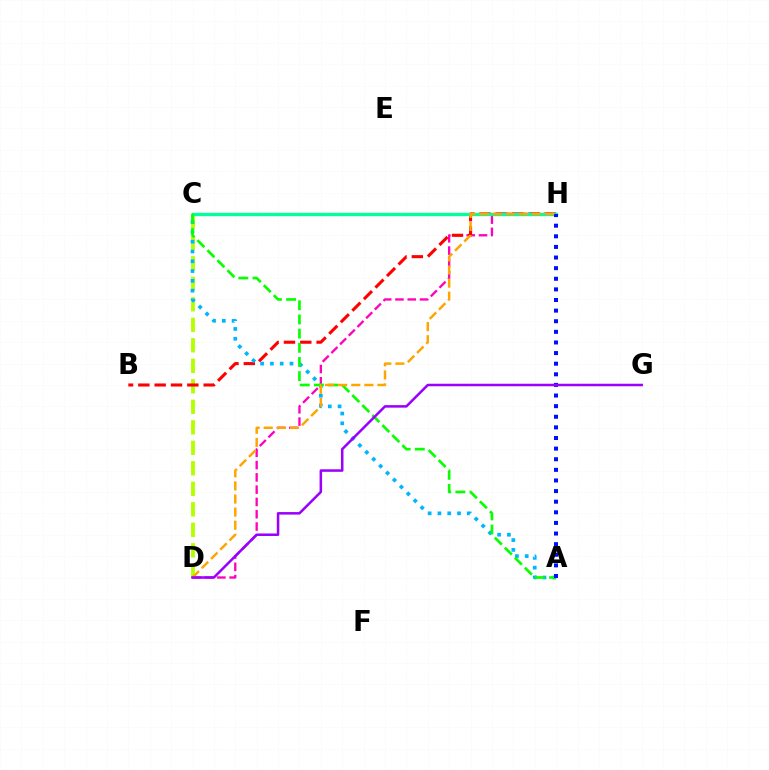{('D', 'H'): [{'color': '#ff00bd', 'line_style': 'dashed', 'thickness': 1.67}, {'color': '#ffa500', 'line_style': 'dashed', 'thickness': 1.78}], ('C', 'D'): [{'color': '#b3ff00', 'line_style': 'dashed', 'thickness': 2.79}], ('B', 'H'): [{'color': '#ff0000', 'line_style': 'dashed', 'thickness': 2.22}], ('C', 'H'): [{'color': '#00ff9d', 'line_style': 'solid', 'thickness': 2.4}], ('A', 'C'): [{'color': '#00b5ff', 'line_style': 'dotted', 'thickness': 2.66}, {'color': '#08ff00', 'line_style': 'dashed', 'thickness': 1.92}], ('A', 'H'): [{'color': '#0010ff', 'line_style': 'dotted', 'thickness': 2.88}], ('D', 'G'): [{'color': '#9b00ff', 'line_style': 'solid', 'thickness': 1.82}]}